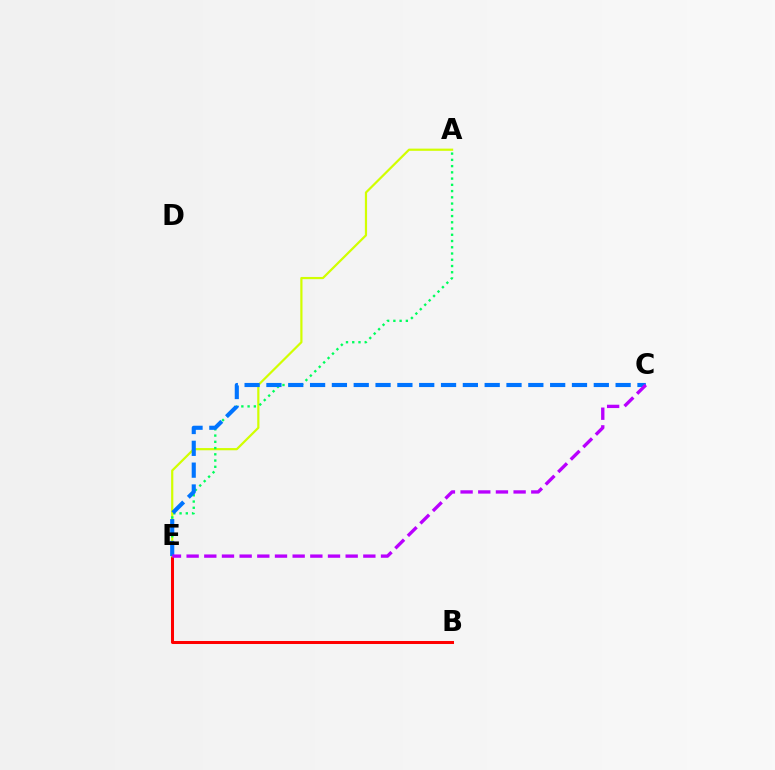{('B', 'E'): [{'color': '#ff0000', 'line_style': 'solid', 'thickness': 2.18}], ('A', 'E'): [{'color': '#d1ff00', 'line_style': 'solid', 'thickness': 1.59}, {'color': '#00ff5c', 'line_style': 'dotted', 'thickness': 1.7}], ('C', 'E'): [{'color': '#0074ff', 'line_style': 'dashed', 'thickness': 2.96}, {'color': '#b900ff', 'line_style': 'dashed', 'thickness': 2.4}]}